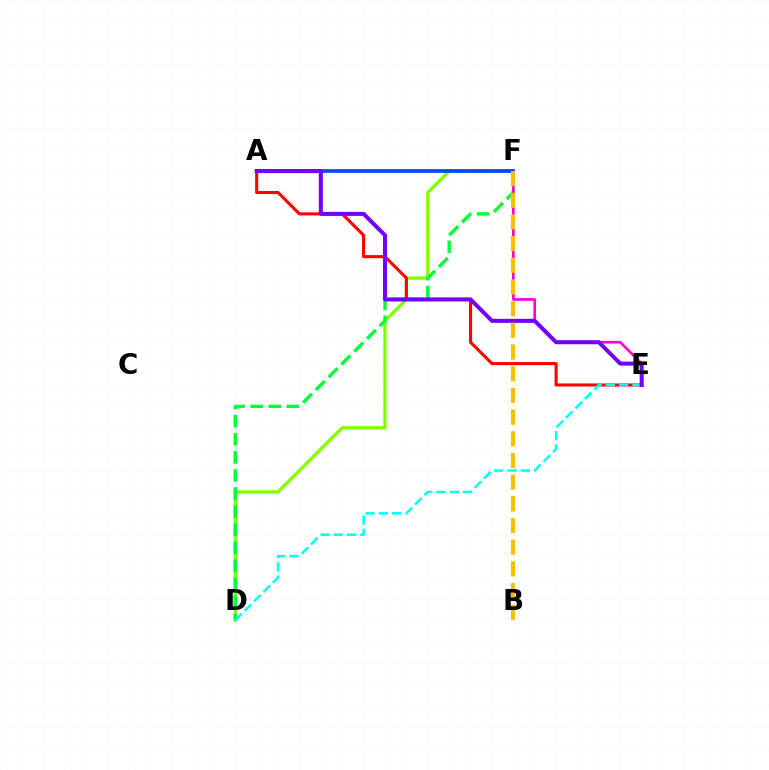{('D', 'F'): [{'color': '#84ff00', 'line_style': 'solid', 'thickness': 2.41}, {'color': '#00ff39', 'line_style': 'dashed', 'thickness': 2.46}], ('E', 'F'): [{'color': '#ff00cf', 'line_style': 'solid', 'thickness': 1.93}], ('A', 'E'): [{'color': '#ff0000', 'line_style': 'solid', 'thickness': 2.22}, {'color': '#7200ff', 'line_style': 'solid', 'thickness': 2.89}], ('A', 'F'): [{'color': '#004bff', 'line_style': 'solid', 'thickness': 2.69}], ('D', 'E'): [{'color': '#00fff6', 'line_style': 'dashed', 'thickness': 1.81}], ('B', 'F'): [{'color': '#ffbd00', 'line_style': 'dashed', 'thickness': 2.95}]}